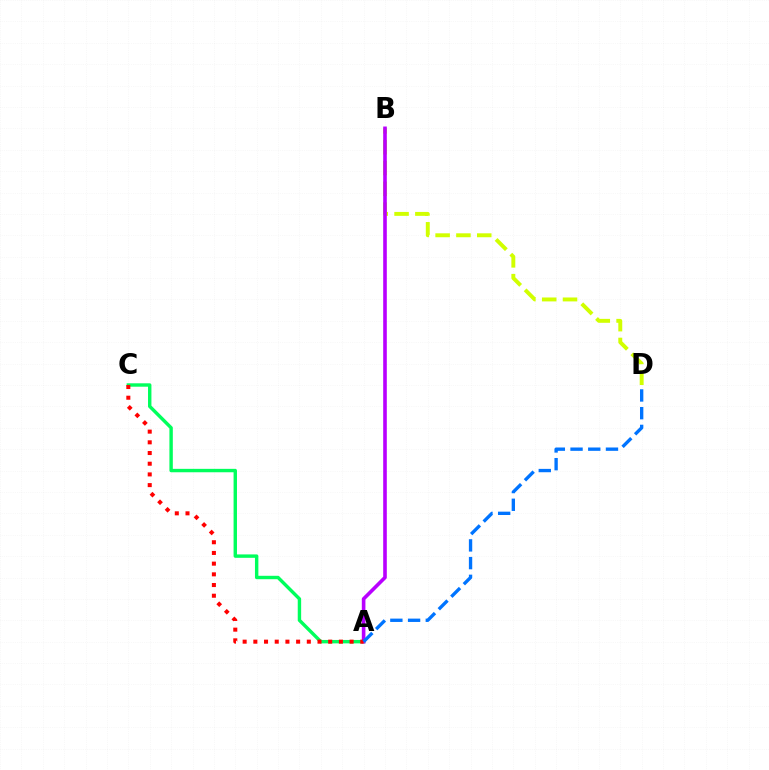{('A', 'C'): [{'color': '#00ff5c', 'line_style': 'solid', 'thickness': 2.46}, {'color': '#ff0000', 'line_style': 'dotted', 'thickness': 2.91}], ('B', 'D'): [{'color': '#d1ff00', 'line_style': 'dashed', 'thickness': 2.83}], ('A', 'B'): [{'color': '#b900ff', 'line_style': 'solid', 'thickness': 2.6}], ('A', 'D'): [{'color': '#0074ff', 'line_style': 'dashed', 'thickness': 2.41}]}